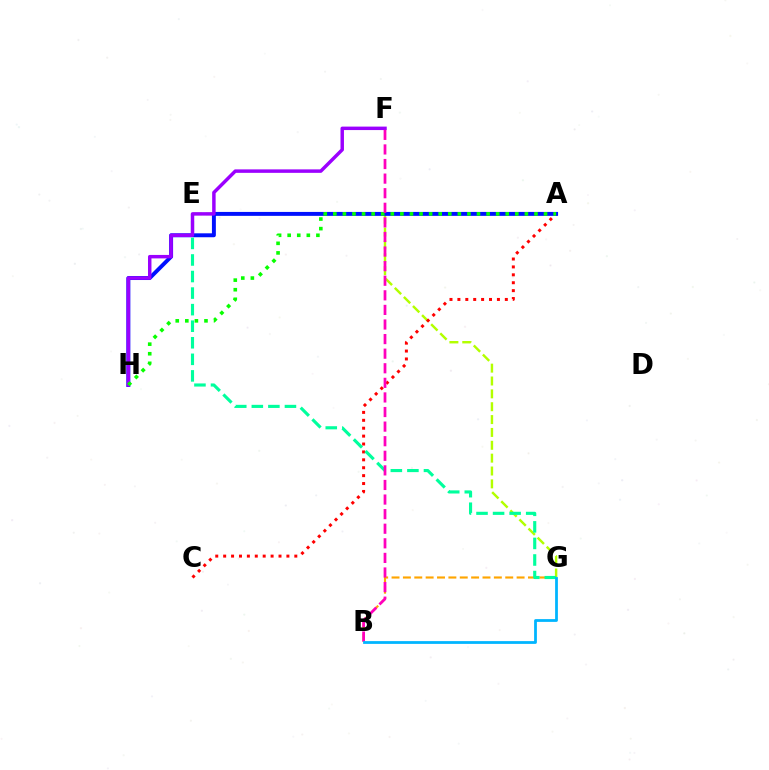{('E', 'G'): [{'color': '#b3ff00', 'line_style': 'dashed', 'thickness': 1.75}, {'color': '#00ff9d', 'line_style': 'dashed', 'thickness': 2.25}], ('B', 'G'): [{'color': '#ffa500', 'line_style': 'dashed', 'thickness': 1.54}, {'color': '#00b5ff', 'line_style': 'solid', 'thickness': 2.0}], ('A', 'C'): [{'color': '#ff0000', 'line_style': 'dotted', 'thickness': 2.15}], ('A', 'H'): [{'color': '#0010ff', 'line_style': 'solid', 'thickness': 2.83}, {'color': '#08ff00', 'line_style': 'dotted', 'thickness': 2.6}], ('F', 'H'): [{'color': '#9b00ff', 'line_style': 'solid', 'thickness': 2.49}], ('B', 'F'): [{'color': '#ff00bd', 'line_style': 'dashed', 'thickness': 1.98}]}